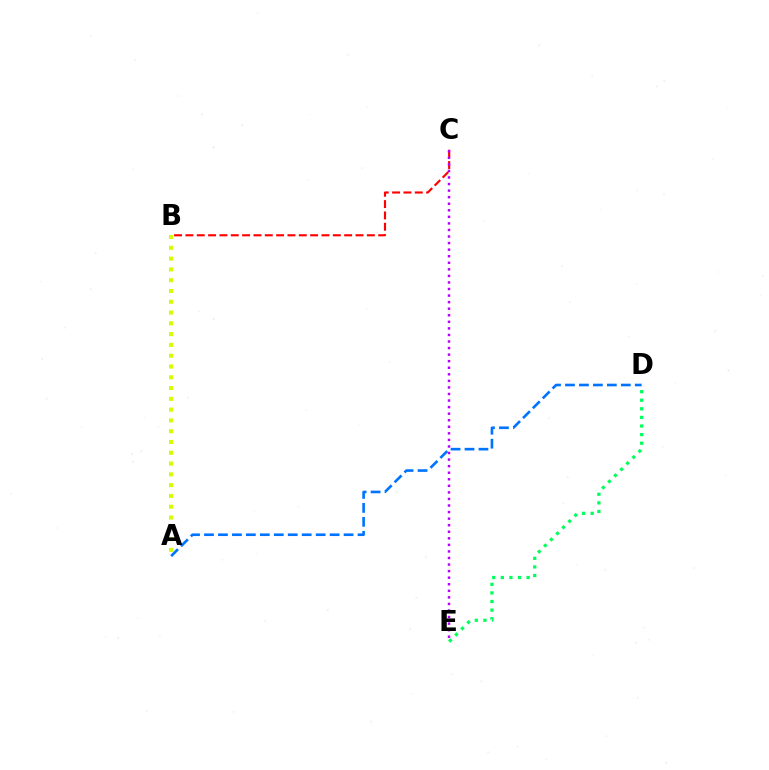{('B', 'C'): [{'color': '#ff0000', 'line_style': 'dashed', 'thickness': 1.54}], ('A', 'D'): [{'color': '#0074ff', 'line_style': 'dashed', 'thickness': 1.9}], ('C', 'E'): [{'color': '#b900ff', 'line_style': 'dotted', 'thickness': 1.78}], ('D', 'E'): [{'color': '#00ff5c', 'line_style': 'dotted', 'thickness': 2.34}], ('A', 'B'): [{'color': '#d1ff00', 'line_style': 'dotted', 'thickness': 2.93}]}